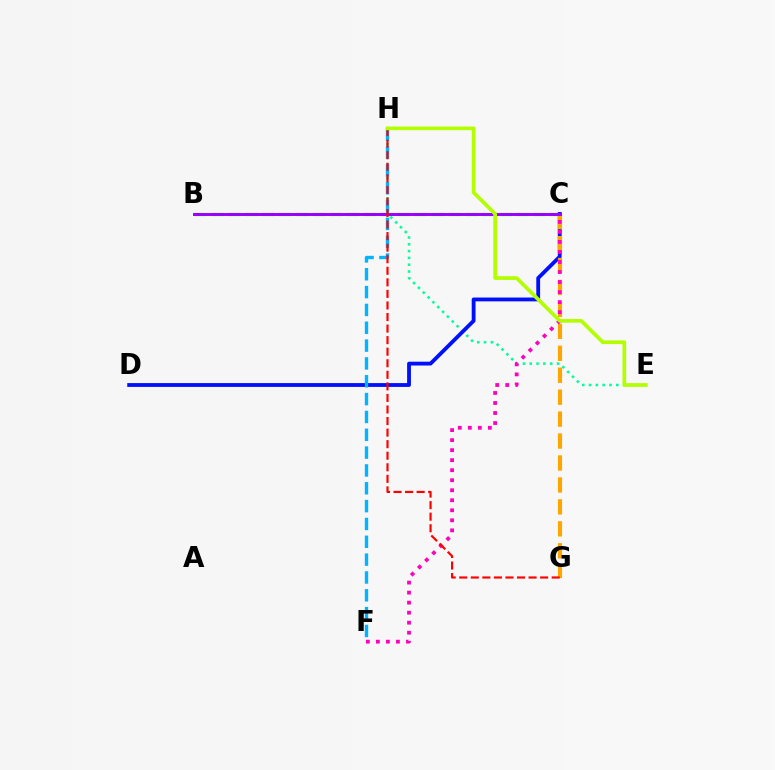{('E', 'H'): [{'color': '#00ff9d', 'line_style': 'dotted', 'thickness': 1.85}, {'color': '#b3ff00', 'line_style': 'solid', 'thickness': 2.65}], ('C', 'D'): [{'color': '#0010ff', 'line_style': 'solid', 'thickness': 2.75}], ('B', 'C'): [{'color': '#08ff00', 'line_style': 'dashed', 'thickness': 2.3}, {'color': '#9b00ff', 'line_style': 'solid', 'thickness': 2.12}], ('C', 'G'): [{'color': '#ffa500', 'line_style': 'dashed', 'thickness': 2.98}], ('F', 'H'): [{'color': '#00b5ff', 'line_style': 'dashed', 'thickness': 2.42}], ('C', 'F'): [{'color': '#ff00bd', 'line_style': 'dotted', 'thickness': 2.72}], ('G', 'H'): [{'color': '#ff0000', 'line_style': 'dashed', 'thickness': 1.57}]}